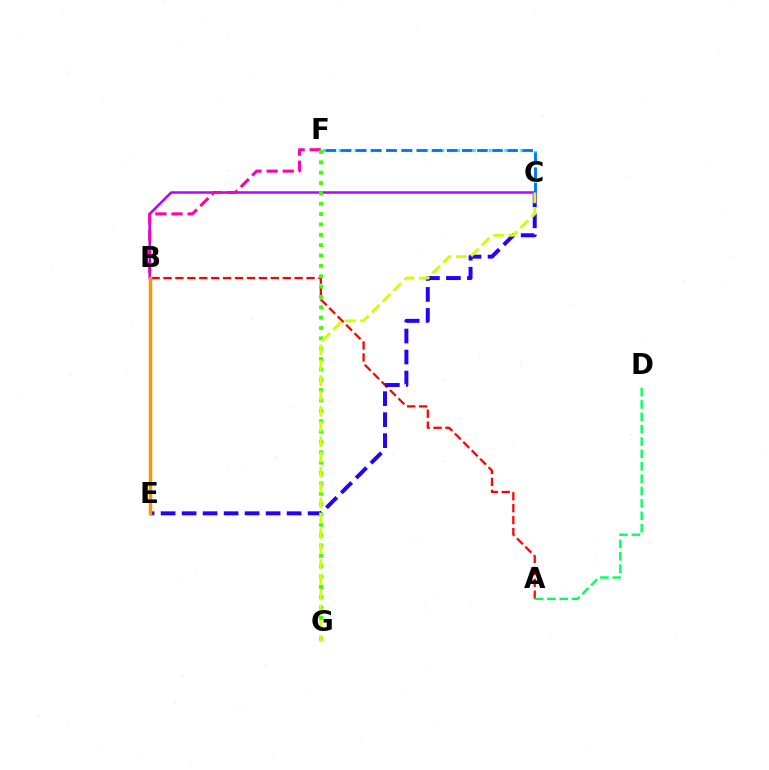{('A', 'B'): [{'color': '#ff0000', 'line_style': 'dashed', 'thickness': 1.62}], ('C', 'E'): [{'color': '#2500ff', 'line_style': 'dashed', 'thickness': 2.85}], ('A', 'D'): [{'color': '#00ff5c', 'line_style': 'dashed', 'thickness': 1.68}], ('C', 'F'): [{'color': '#00fff6', 'line_style': 'dotted', 'thickness': 2.15}, {'color': '#0074ff', 'line_style': 'dashed', 'thickness': 2.06}], ('B', 'C'): [{'color': '#b900ff', 'line_style': 'solid', 'thickness': 1.79}], ('B', 'F'): [{'color': '#ff00ac', 'line_style': 'dashed', 'thickness': 2.19}], ('F', 'G'): [{'color': '#3dff00', 'line_style': 'dotted', 'thickness': 2.81}], ('C', 'G'): [{'color': '#d1ff00', 'line_style': 'dashed', 'thickness': 2.08}], ('B', 'E'): [{'color': '#ff9400', 'line_style': 'solid', 'thickness': 2.51}]}